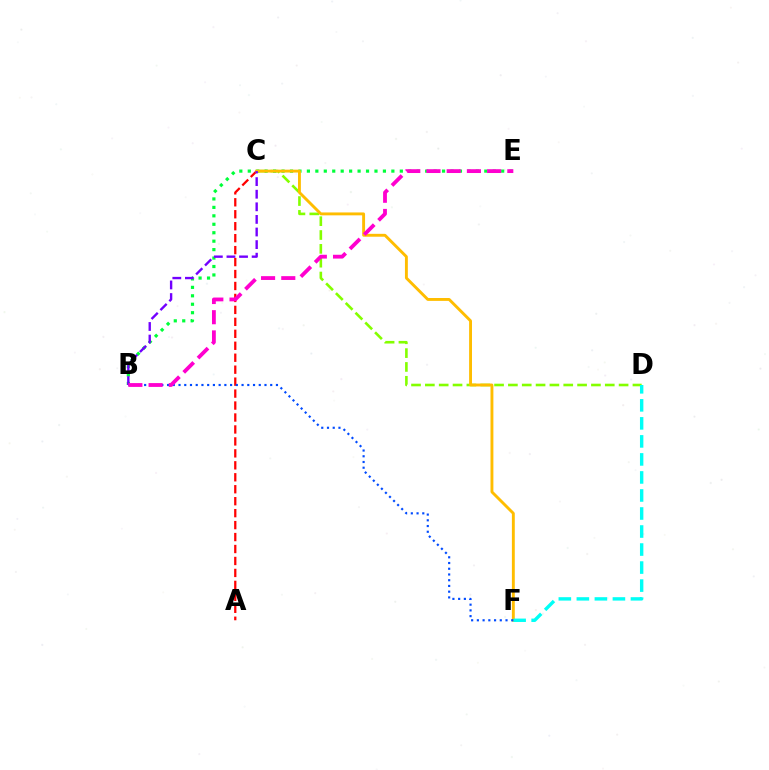{('C', 'D'): [{'color': '#84ff00', 'line_style': 'dashed', 'thickness': 1.88}], ('B', 'E'): [{'color': '#00ff39', 'line_style': 'dotted', 'thickness': 2.3}, {'color': '#ff00cf', 'line_style': 'dashed', 'thickness': 2.74}], ('A', 'C'): [{'color': '#ff0000', 'line_style': 'dashed', 'thickness': 1.62}], ('C', 'F'): [{'color': '#ffbd00', 'line_style': 'solid', 'thickness': 2.08}], ('D', 'F'): [{'color': '#00fff6', 'line_style': 'dashed', 'thickness': 2.45}], ('B', 'F'): [{'color': '#004bff', 'line_style': 'dotted', 'thickness': 1.56}], ('B', 'C'): [{'color': '#7200ff', 'line_style': 'dashed', 'thickness': 1.71}]}